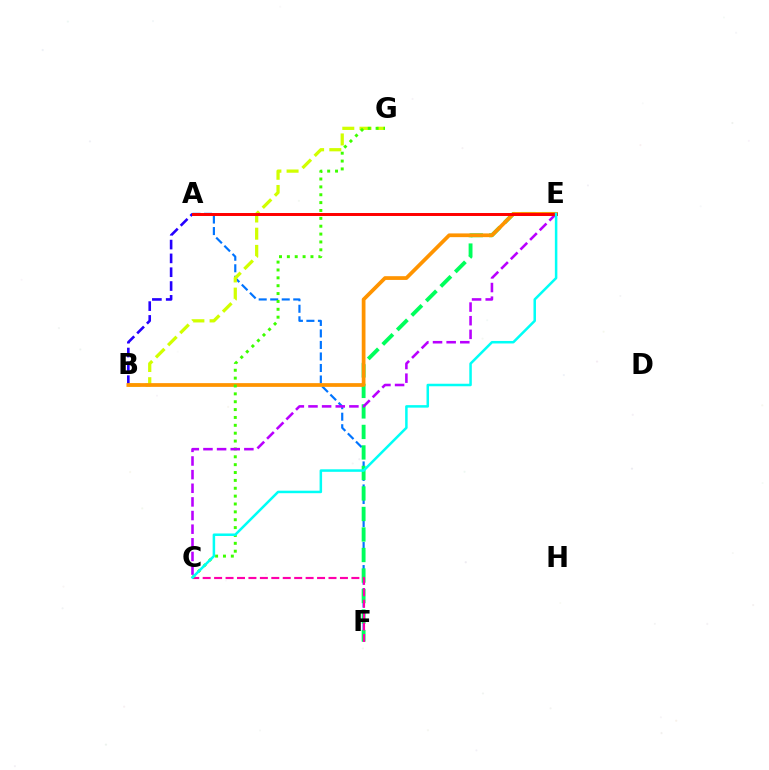{('A', 'F'): [{'color': '#0074ff', 'line_style': 'dashed', 'thickness': 1.56}], ('A', 'B'): [{'color': '#2500ff', 'line_style': 'dashed', 'thickness': 1.88}], ('E', 'F'): [{'color': '#00ff5c', 'line_style': 'dashed', 'thickness': 2.79}], ('C', 'F'): [{'color': '#ff00ac', 'line_style': 'dashed', 'thickness': 1.55}], ('B', 'G'): [{'color': '#d1ff00', 'line_style': 'dashed', 'thickness': 2.34}], ('B', 'E'): [{'color': '#ff9400', 'line_style': 'solid', 'thickness': 2.69}], ('C', 'G'): [{'color': '#3dff00', 'line_style': 'dotted', 'thickness': 2.14}], ('C', 'E'): [{'color': '#b900ff', 'line_style': 'dashed', 'thickness': 1.85}, {'color': '#00fff6', 'line_style': 'solid', 'thickness': 1.81}], ('A', 'E'): [{'color': '#ff0000', 'line_style': 'solid', 'thickness': 2.14}]}